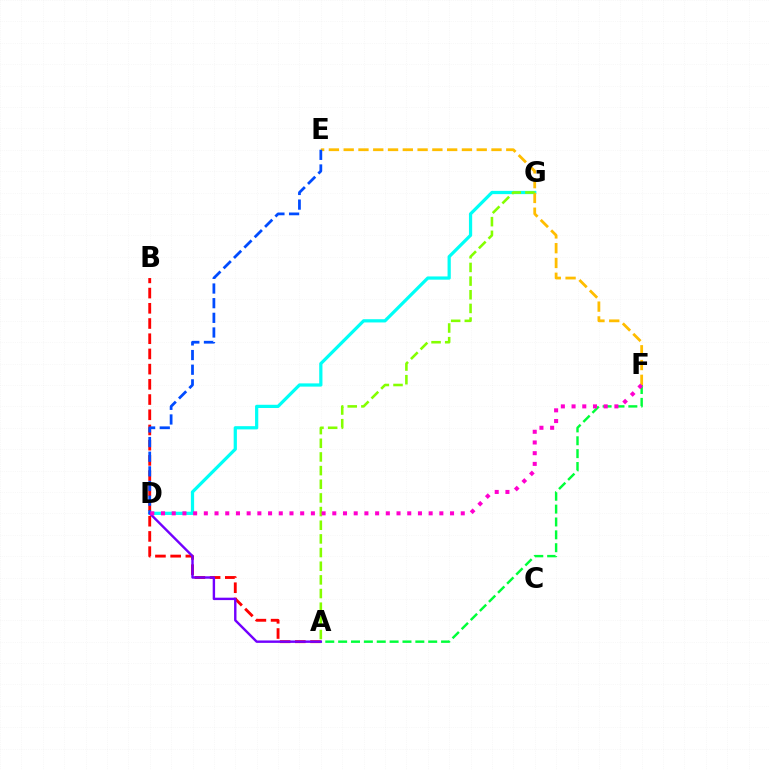{('D', 'G'): [{'color': '#00fff6', 'line_style': 'solid', 'thickness': 2.33}], ('A', 'B'): [{'color': '#ff0000', 'line_style': 'dashed', 'thickness': 2.07}], ('E', 'F'): [{'color': '#ffbd00', 'line_style': 'dashed', 'thickness': 2.01}], ('A', 'F'): [{'color': '#00ff39', 'line_style': 'dashed', 'thickness': 1.75}], ('A', 'D'): [{'color': '#7200ff', 'line_style': 'solid', 'thickness': 1.74}], ('D', 'E'): [{'color': '#004bff', 'line_style': 'dashed', 'thickness': 1.99}], ('A', 'G'): [{'color': '#84ff00', 'line_style': 'dashed', 'thickness': 1.86}], ('D', 'F'): [{'color': '#ff00cf', 'line_style': 'dotted', 'thickness': 2.91}]}